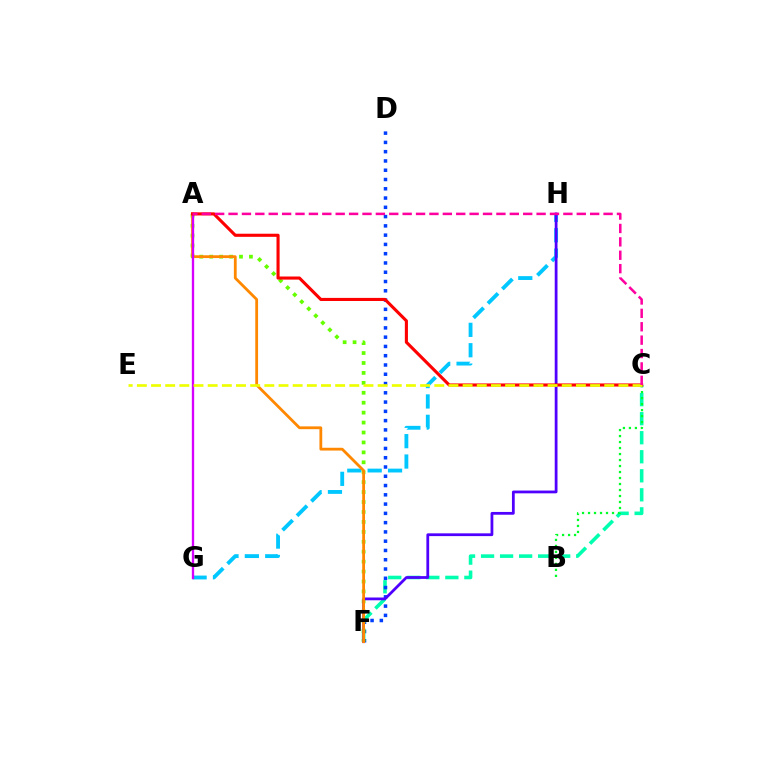{('C', 'F'): [{'color': '#00ffaf', 'line_style': 'dashed', 'thickness': 2.59}], ('D', 'F'): [{'color': '#003fff', 'line_style': 'dotted', 'thickness': 2.52}], ('G', 'H'): [{'color': '#00c7ff', 'line_style': 'dashed', 'thickness': 2.77}], ('B', 'C'): [{'color': '#00ff27', 'line_style': 'dotted', 'thickness': 1.63}], ('A', 'F'): [{'color': '#66ff00', 'line_style': 'dotted', 'thickness': 2.7}, {'color': '#ff8800', 'line_style': 'solid', 'thickness': 2.01}], ('F', 'H'): [{'color': '#4f00ff', 'line_style': 'solid', 'thickness': 2.0}], ('A', 'G'): [{'color': '#d600ff', 'line_style': 'solid', 'thickness': 1.68}], ('A', 'C'): [{'color': '#ff0000', 'line_style': 'solid', 'thickness': 2.23}, {'color': '#ff00a0', 'line_style': 'dashed', 'thickness': 1.82}], ('C', 'E'): [{'color': '#eeff00', 'line_style': 'dashed', 'thickness': 1.92}]}